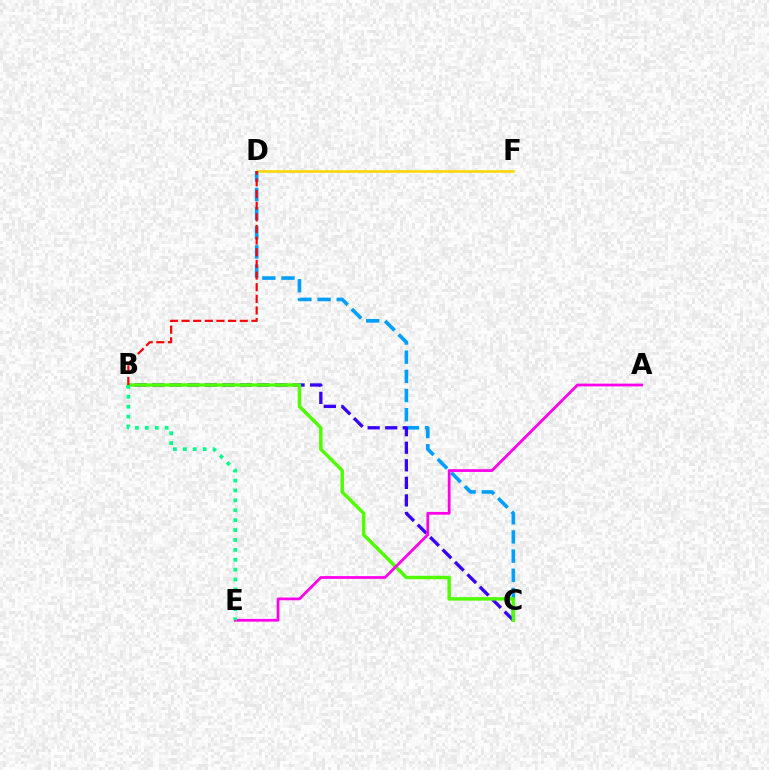{('D', 'F'): [{'color': '#ffd500', 'line_style': 'solid', 'thickness': 1.83}], ('C', 'D'): [{'color': '#009eff', 'line_style': 'dashed', 'thickness': 2.6}], ('B', 'C'): [{'color': '#3700ff', 'line_style': 'dashed', 'thickness': 2.39}, {'color': '#4fff00', 'line_style': 'solid', 'thickness': 2.49}], ('A', 'E'): [{'color': '#ff00ed', 'line_style': 'solid', 'thickness': 1.98}], ('B', 'E'): [{'color': '#00ff86', 'line_style': 'dotted', 'thickness': 2.69}], ('B', 'D'): [{'color': '#ff0000', 'line_style': 'dashed', 'thickness': 1.58}]}